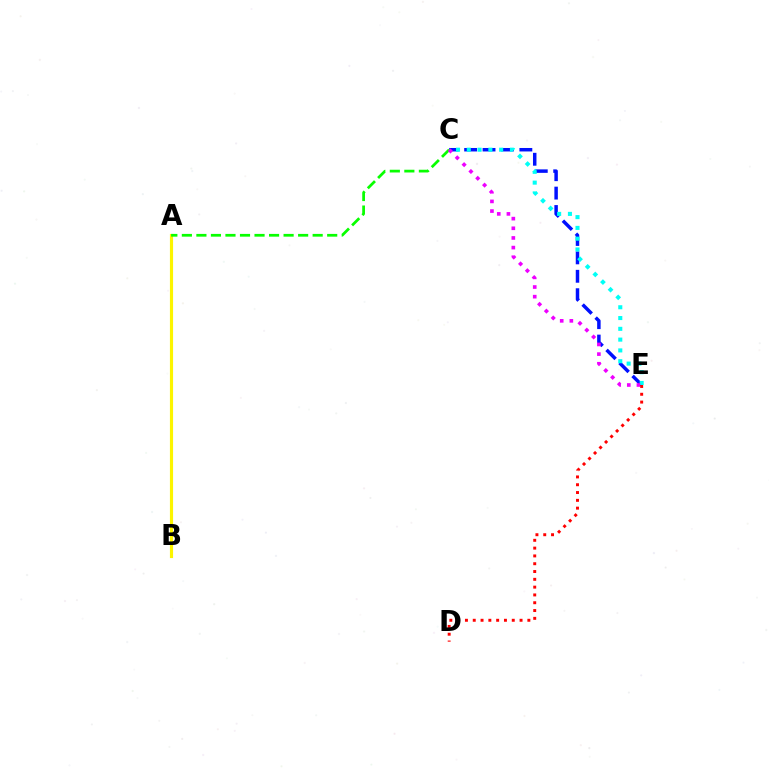{('C', 'E'): [{'color': '#0010ff', 'line_style': 'dashed', 'thickness': 2.5}, {'color': '#00fff6', 'line_style': 'dotted', 'thickness': 2.93}, {'color': '#ee00ff', 'line_style': 'dotted', 'thickness': 2.62}], ('A', 'B'): [{'color': '#fcf500', 'line_style': 'solid', 'thickness': 2.27}], ('A', 'C'): [{'color': '#08ff00', 'line_style': 'dashed', 'thickness': 1.97}], ('D', 'E'): [{'color': '#ff0000', 'line_style': 'dotted', 'thickness': 2.12}]}